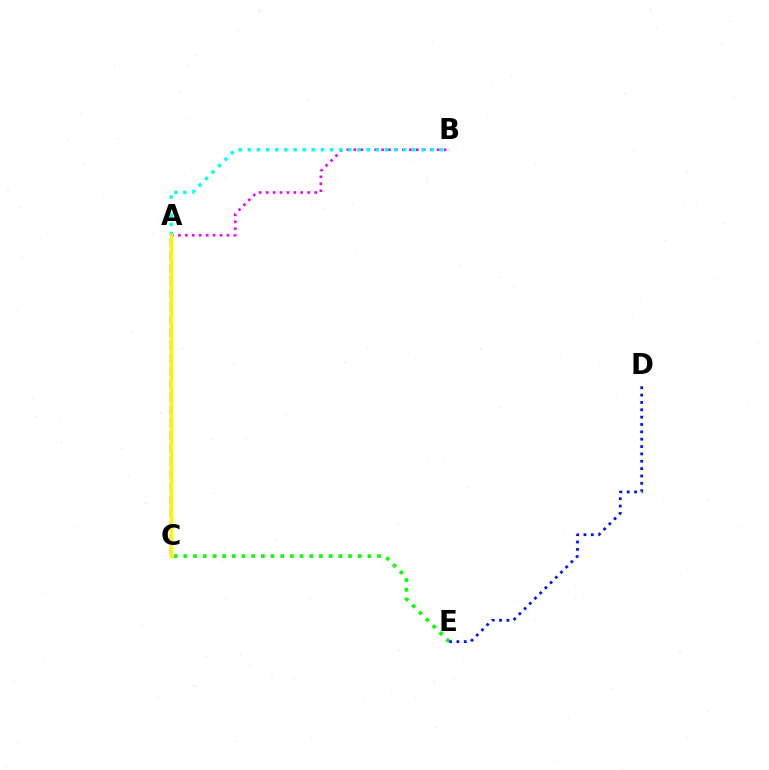{('A', 'B'): [{'color': '#ee00ff', 'line_style': 'dotted', 'thickness': 1.89}, {'color': '#00fff6', 'line_style': 'dotted', 'thickness': 2.48}], ('C', 'E'): [{'color': '#08ff00', 'line_style': 'dotted', 'thickness': 2.63}], ('D', 'E'): [{'color': '#0010ff', 'line_style': 'dotted', 'thickness': 2.0}], ('A', 'C'): [{'color': '#ff0000', 'line_style': 'dashed', 'thickness': 1.75}, {'color': '#fcf500', 'line_style': 'solid', 'thickness': 2.49}]}